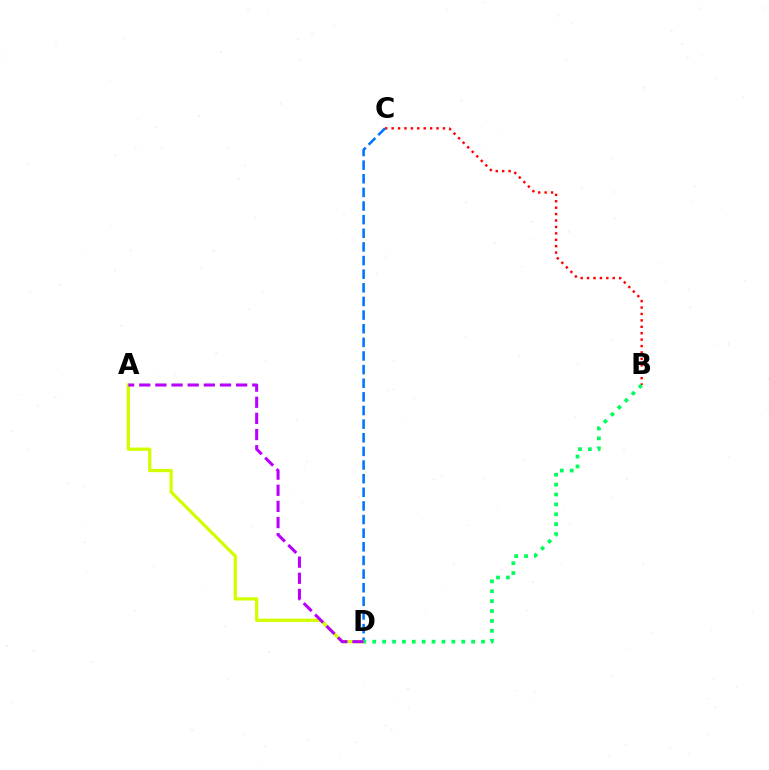{('B', 'C'): [{'color': '#ff0000', 'line_style': 'dotted', 'thickness': 1.74}], ('C', 'D'): [{'color': '#0074ff', 'line_style': 'dashed', 'thickness': 1.85}], ('A', 'D'): [{'color': '#d1ff00', 'line_style': 'solid', 'thickness': 2.35}, {'color': '#b900ff', 'line_style': 'dashed', 'thickness': 2.19}], ('B', 'D'): [{'color': '#00ff5c', 'line_style': 'dotted', 'thickness': 2.69}]}